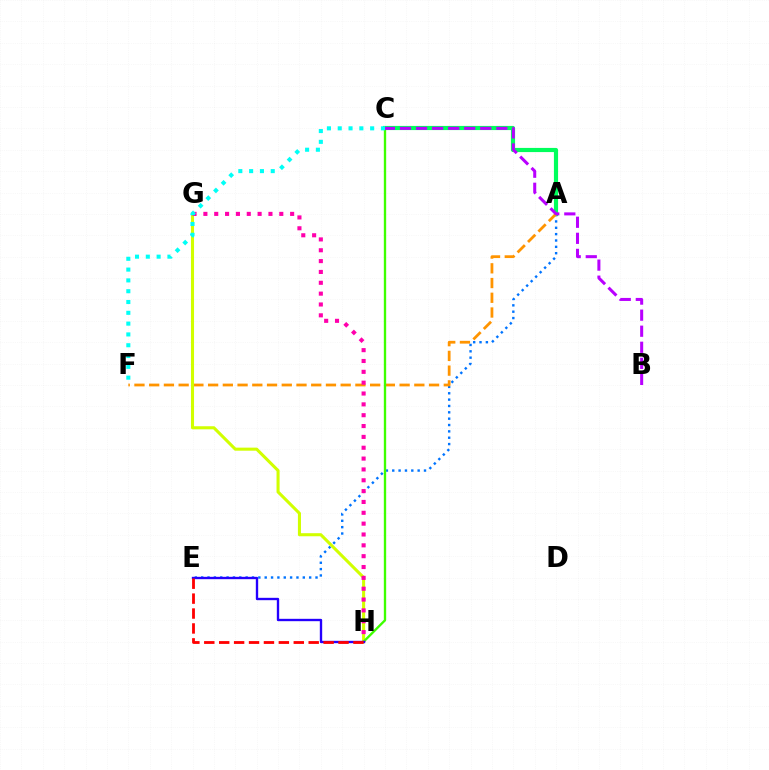{('A', 'E'): [{'color': '#0074ff', 'line_style': 'dotted', 'thickness': 1.73}], ('A', 'C'): [{'color': '#00ff5c', 'line_style': 'solid', 'thickness': 3.0}], ('A', 'F'): [{'color': '#ff9400', 'line_style': 'dashed', 'thickness': 2.0}], ('G', 'H'): [{'color': '#d1ff00', 'line_style': 'solid', 'thickness': 2.21}, {'color': '#ff00ac', 'line_style': 'dotted', 'thickness': 2.95}], ('C', 'H'): [{'color': '#3dff00', 'line_style': 'solid', 'thickness': 1.69}], ('E', 'H'): [{'color': '#2500ff', 'line_style': 'solid', 'thickness': 1.7}, {'color': '#ff0000', 'line_style': 'dashed', 'thickness': 2.03}], ('C', 'F'): [{'color': '#00fff6', 'line_style': 'dotted', 'thickness': 2.94}], ('B', 'C'): [{'color': '#b900ff', 'line_style': 'dashed', 'thickness': 2.18}]}